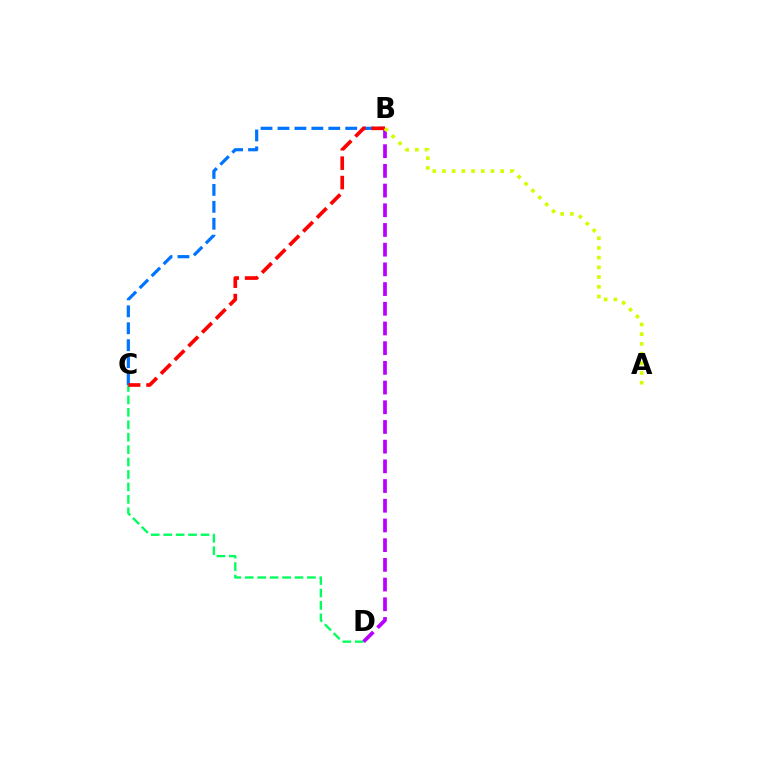{('C', 'D'): [{'color': '#00ff5c', 'line_style': 'dashed', 'thickness': 1.69}], ('B', 'D'): [{'color': '#b900ff', 'line_style': 'dashed', 'thickness': 2.68}], ('B', 'C'): [{'color': '#0074ff', 'line_style': 'dashed', 'thickness': 2.3}, {'color': '#ff0000', 'line_style': 'dashed', 'thickness': 2.64}], ('A', 'B'): [{'color': '#d1ff00', 'line_style': 'dotted', 'thickness': 2.64}]}